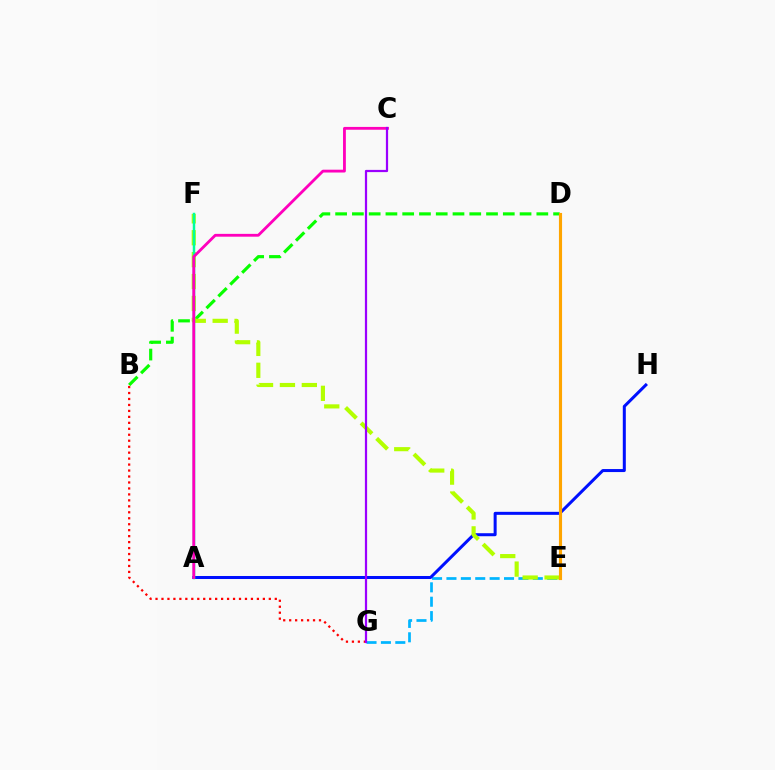{('E', 'G'): [{'color': '#00b5ff', 'line_style': 'dashed', 'thickness': 1.96}], ('B', 'G'): [{'color': '#ff0000', 'line_style': 'dotted', 'thickness': 1.62}], ('A', 'H'): [{'color': '#0010ff', 'line_style': 'solid', 'thickness': 2.17}], ('B', 'D'): [{'color': '#08ff00', 'line_style': 'dashed', 'thickness': 2.28}], ('E', 'F'): [{'color': '#b3ff00', 'line_style': 'dashed', 'thickness': 2.98}], ('A', 'F'): [{'color': '#00ff9d', 'line_style': 'solid', 'thickness': 1.79}], ('A', 'C'): [{'color': '#ff00bd', 'line_style': 'solid', 'thickness': 2.03}], ('C', 'G'): [{'color': '#9b00ff', 'line_style': 'solid', 'thickness': 1.6}], ('D', 'E'): [{'color': '#ffa500', 'line_style': 'solid', 'thickness': 2.25}]}